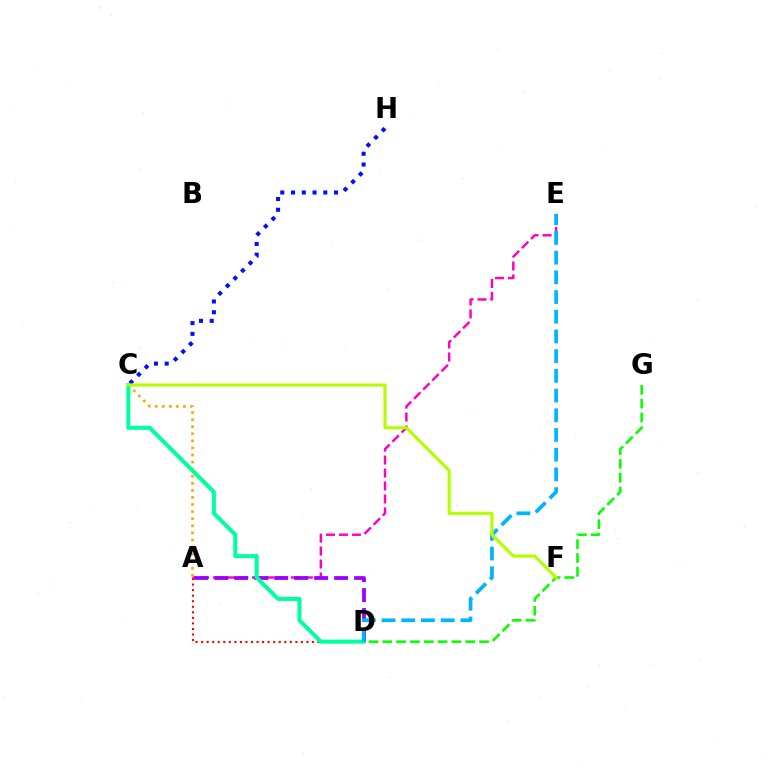{('A', 'E'): [{'color': '#ff00bd', 'line_style': 'dashed', 'thickness': 1.76}], ('C', 'H'): [{'color': '#0010ff', 'line_style': 'dotted', 'thickness': 2.92}], ('D', 'G'): [{'color': '#08ff00', 'line_style': 'dashed', 'thickness': 1.88}], ('A', 'C'): [{'color': '#ffa500', 'line_style': 'dotted', 'thickness': 1.92}], ('A', 'D'): [{'color': '#ff0000', 'line_style': 'dotted', 'thickness': 1.51}, {'color': '#9b00ff', 'line_style': 'dashed', 'thickness': 2.71}], ('C', 'D'): [{'color': '#00ff9d', 'line_style': 'solid', 'thickness': 2.89}], ('D', 'E'): [{'color': '#00b5ff', 'line_style': 'dashed', 'thickness': 2.68}], ('C', 'F'): [{'color': '#b3ff00', 'line_style': 'solid', 'thickness': 2.27}]}